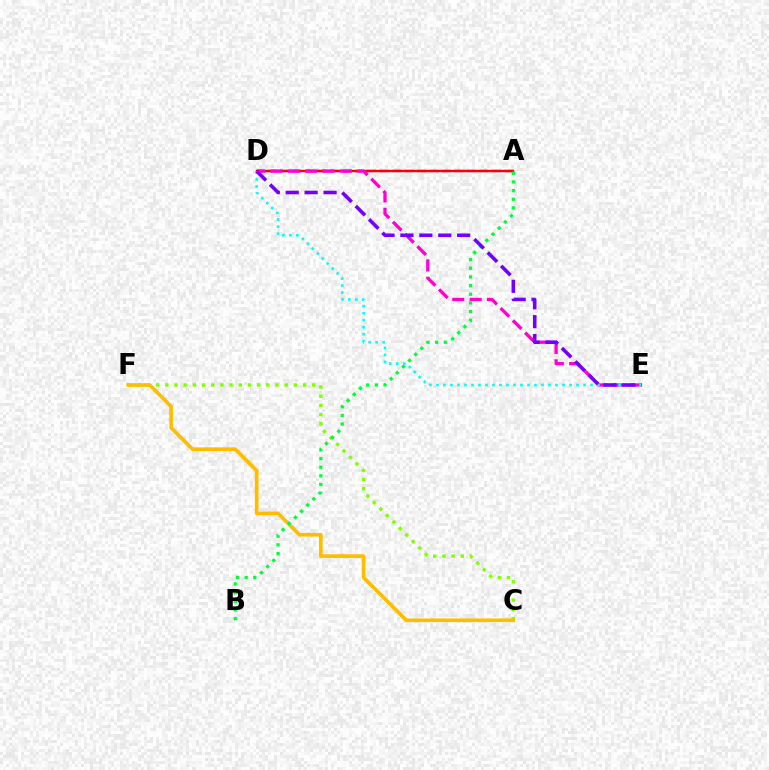{('A', 'D'): [{'color': '#004bff', 'line_style': 'dashed', 'thickness': 1.69}, {'color': '#ff0000', 'line_style': 'solid', 'thickness': 1.73}], ('C', 'F'): [{'color': '#84ff00', 'line_style': 'dotted', 'thickness': 2.49}, {'color': '#ffbd00', 'line_style': 'solid', 'thickness': 2.63}], ('D', 'E'): [{'color': '#ff00cf', 'line_style': 'dashed', 'thickness': 2.35}, {'color': '#00fff6', 'line_style': 'dotted', 'thickness': 1.9}, {'color': '#7200ff', 'line_style': 'dashed', 'thickness': 2.57}], ('A', 'B'): [{'color': '#00ff39', 'line_style': 'dotted', 'thickness': 2.36}]}